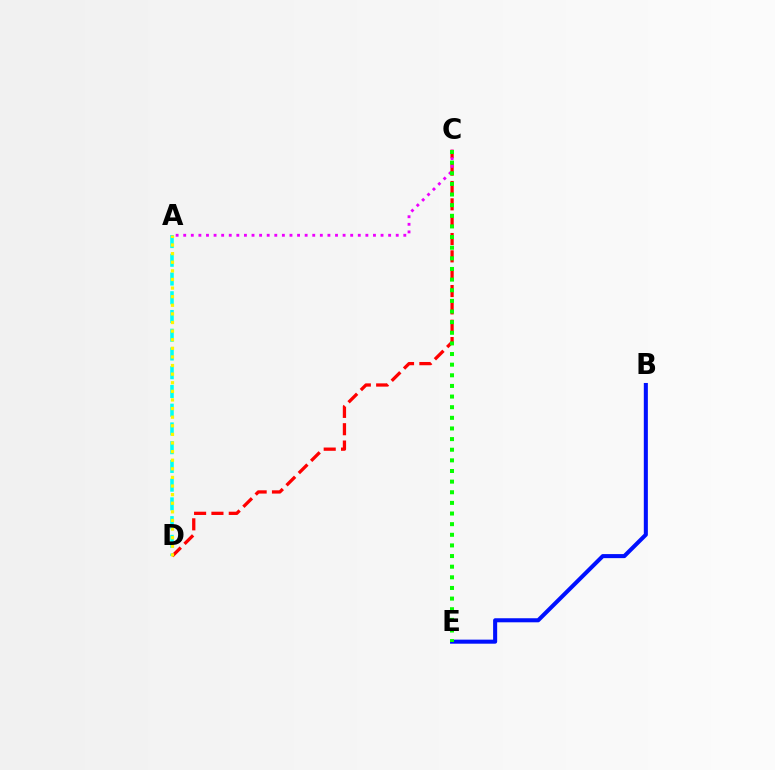{('A', 'D'): [{'color': '#00fff6', 'line_style': 'dashed', 'thickness': 2.55}, {'color': '#fcf500', 'line_style': 'dotted', 'thickness': 2.34}], ('C', 'D'): [{'color': '#ff0000', 'line_style': 'dashed', 'thickness': 2.36}], ('A', 'C'): [{'color': '#ee00ff', 'line_style': 'dotted', 'thickness': 2.06}], ('B', 'E'): [{'color': '#0010ff', 'line_style': 'solid', 'thickness': 2.92}], ('C', 'E'): [{'color': '#08ff00', 'line_style': 'dotted', 'thickness': 2.89}]}